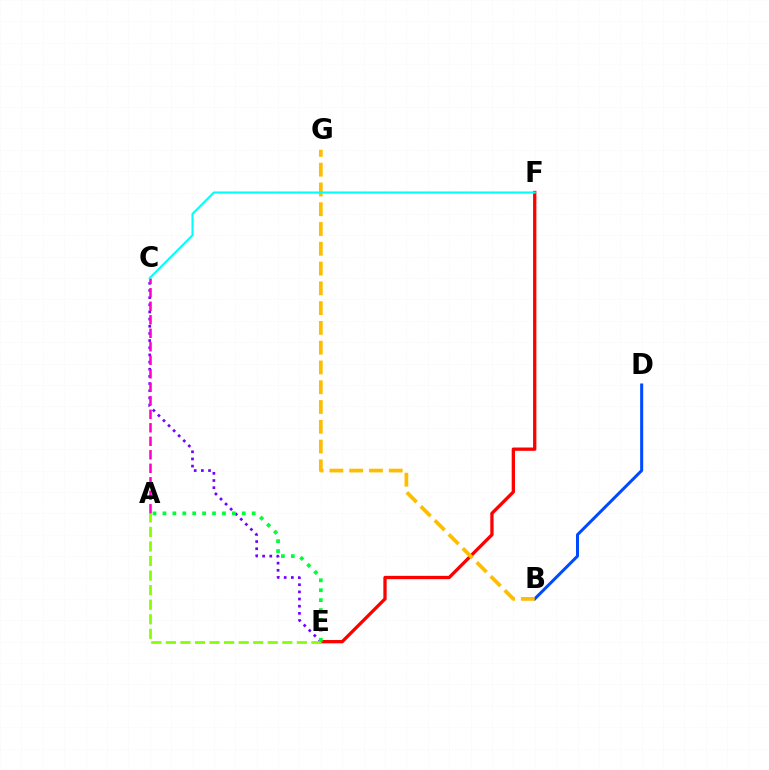{('E', 'F'): [{'color': '#ff0000', 'line_style': 'solid', 'thickness': 2.38}], ('B', 'D'): [{'color': '#004bff', 'line_style': 'solid', 'thickness': 2.18}], ('C', 'E'): [{'color': '#7200ff', 'line_style': 'dotted', 'thickness': 1.95}], ('B', 'G'): [{'color': '#ffbd00', 'line_style': 'dashed', 'thickness': 2.69}], ('A', 'E'): [{'color': '#84ff00', 'line_style': 'dashed', 'thickness': 1.98}, {'color': '#00ff39', 'line_style': 'dotted', 'thickness': 2.69}], ('A', 'C'): [{'color': '#ff00cf', 'line_style': 'dashed', 'thickness': 1.83}], ('C', 'F'): [{'color': '#00fff6', 'line_style': 'solid', 'thickness': 1.5}]}